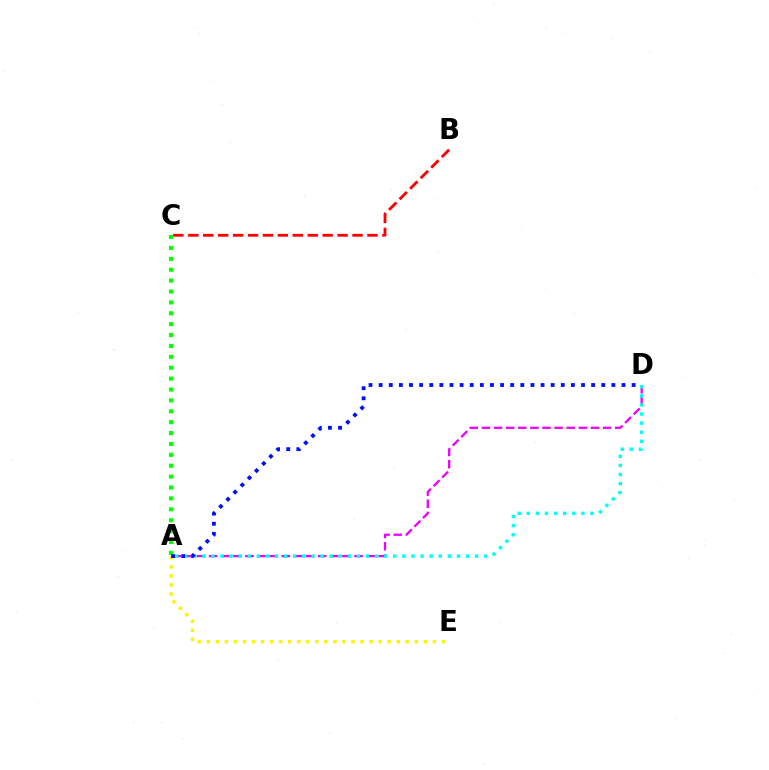{('A', 'D'): [{'color': '#ee00ff', 'line_style': 'dashed', 'thickness': 1.65}, {'color': '#00fff6', 'line_style': 'dotted', 'thickness': 2.47}, {'color': '#0010ff', 'line_style': 'dotted', 'thickness': 2.75}], ('A', 'C'): [{'color': '#08ff00', 'line_style': 'dotted', 'thickness': 2.96}], ('A', 'E'): [{'color': '#fcf500', 'line_style': 'dotted', 'thickness': 2.46}], ('B', 'C'): [{'color': '#ff0000', 'line_style': 'dashed', 'thickness': 2.03}]}